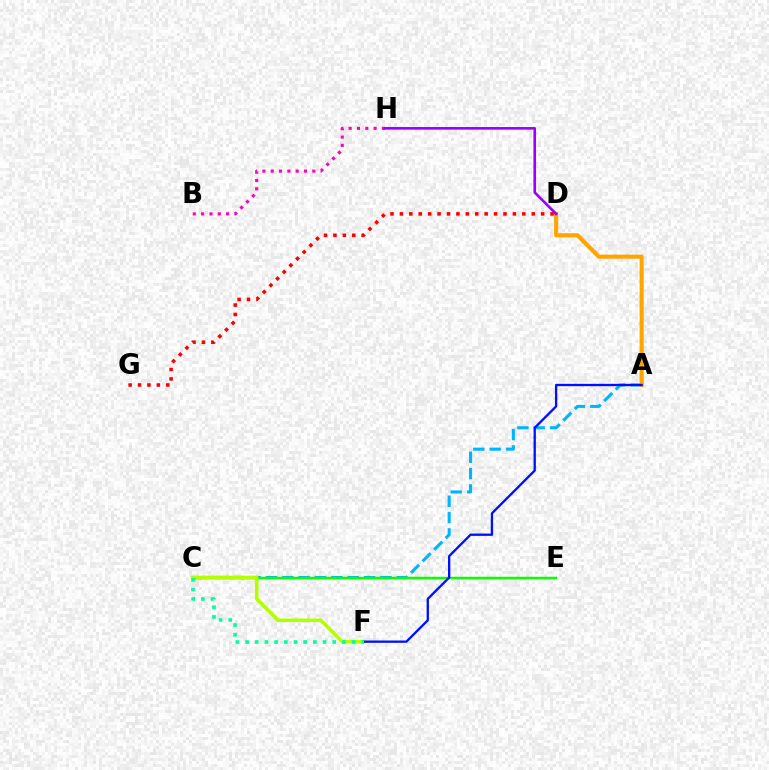{('A', 'C'): [{'color': '#00b5ff', 'line_style': 'dashed', 'thickness': 2.22}], ('C', 'E'): [{'color': '#08ff00', 'line_style': 'solid', 'thickness': 1.8}], ('A', 'D'): [{'color': '#ffa500', 'line_style': 'solid', 'thickness': 2.96}], ('C', 'F'): [{'color': '#b3ff00', 'line_style': 'solid', 'thickness': 2.57}, {'color': '#00ff9d', 'line_style': 'dotted', 'thickness': 2.63}], ('A', 'F'): [{'color': '#0010ff', 'line_style': 'solid', 'thickness': 1.66}], ('D', 'G'): [{'color': '#ff0000', 'line_style': 'dotted', 'thickness': 2.56}], ('B', 'H'): [{'color': '#ff00bd', 'line_style': 'dotted', 'thickness': 2.26}], ('D', 'H'): [{'color': '#9b00ff', 'line_style': 'solid', 'thickness': 1.89}]}